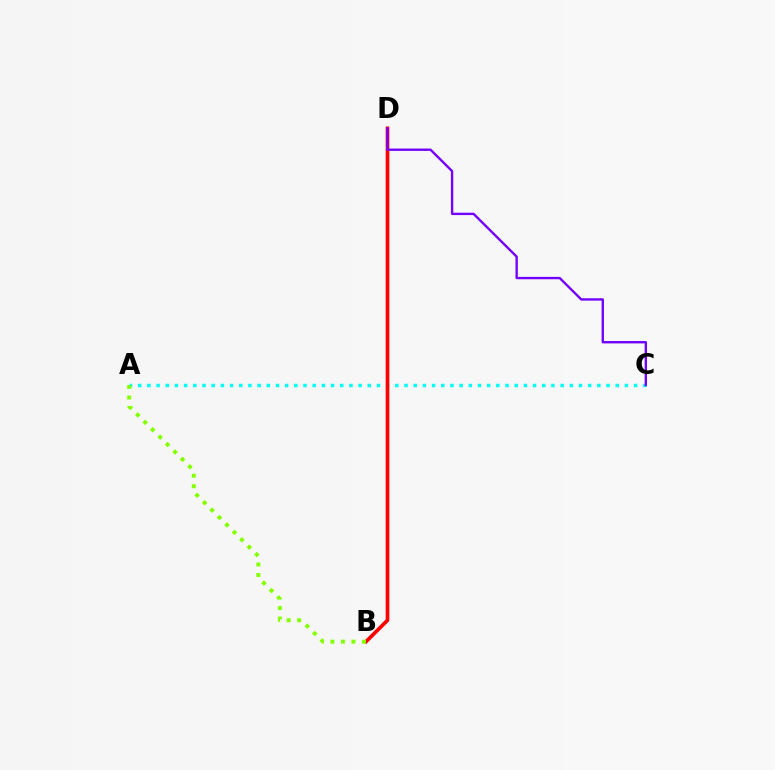{('A', 'C'): [{'color': '#00fff6', 'line_style': 'dotted', 'thickness': 2.49}], ('B', 'D'): [{'color': '#ff0000', 'line_style': 'solid', 'thickness': 2.63}], ('C', 'D'): [{'color': '#7200ff', 'line_style': 'solid', 'thickness': 1.71}], ('A', 'B'): [{'color': '#84ff00', 'line_style': 'dotted', 'thickness': 2.86}]}